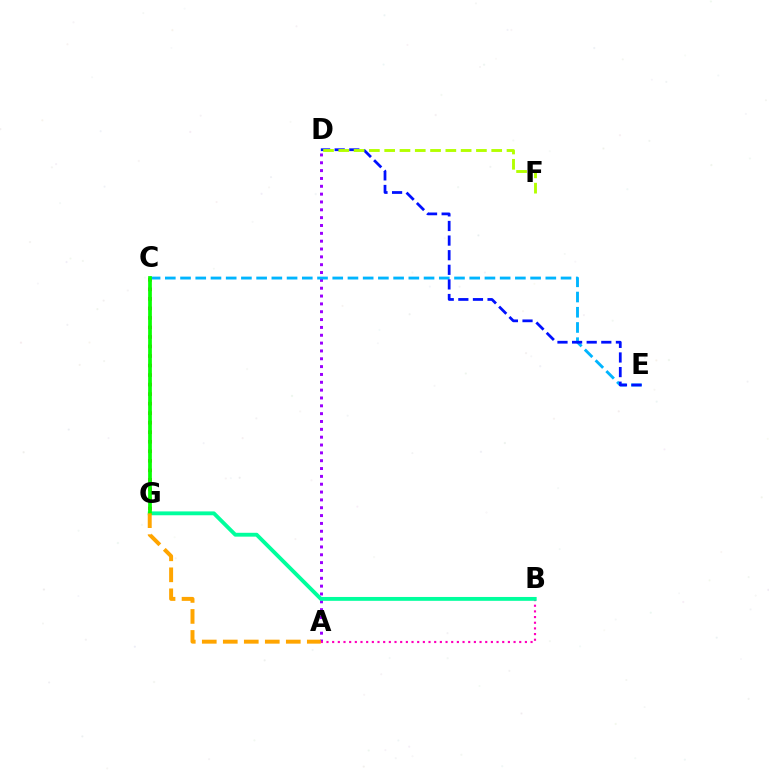{('C', 'G'): [{'color': '#ff0000', 'line_style': 'dotted', 'thickness': 2.59}, {'color': '#08ff00', 'line_style': 'solid', 'thickness': 2.68}], ('A', 'D'): [{'color': '#9b00ff', 'line_style': 'dotted', 'thickness': 2.13}], ('C', 'E'): [{'color': '#00b5ff', 'line_style': 'dashed', 'thickness': 2.07}], ('D', 'E'): [{'color': '#0010ff', 'line_style': 'dashed', 'thickness': 1.98}], ('A', 'B'): [{'color': '#ff00bd', 'line_style': 'dotted', 'thickness': 1.54}], ('B', 'G'): [{'color': '#00ff9d', 'line_style': 'solid', 'thickness': 2.78}], ('D', 'F'): [{'color': '#b3ff00', 'line_style': 'dashed', 'thickness': 2.08}], ('A', 'G'): [{'color': '#ffa500', 'line_style': 'dashed', 'thickness': 2.85}]}